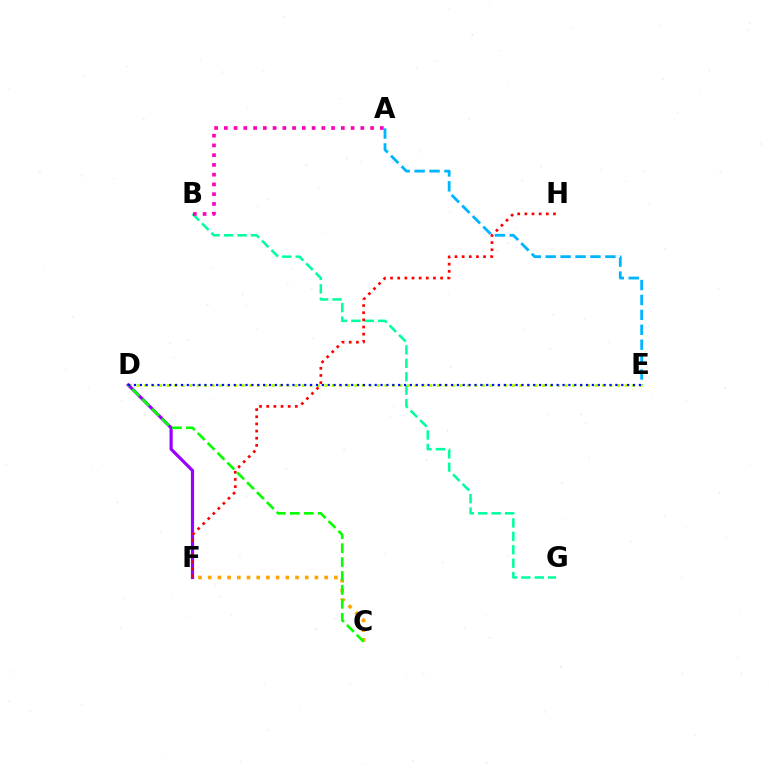{('A', 'E'): [{'color': '#00b5ff', 'line_style': 'dashed', 'thickness': 2.03}], ('C', 'F'): [{'color': '#ffa500', 'line_style': 'dotted', 'thickness': 2.64}], ('D', 'E'): [{'color': '#b3ff00', 'line_style': 'dotted', 'thickness': 2.04}, {'color': '#0010ff', 'line_style': 'dotted', 'thickness': 1.6}], ('D', 'F'): [{'color': '#9b00ff', 'line_style': 'solid', 'thickness': 2.3}], ('B', 'G'): [{'color': '#00ff9d', 'line_style': 'dashed', 'thickness': 1.82}], ('F', 'H'): [{'color': '#ff0000', 'line_style': 'dotted', 'thickness': 1.94}], ('C', 'D'): [{'color': '#08ff00', 'line_style': 'dashed', 'thickness': 1.89}], ('A', 'B'): [{'color': '#ff00bd', 'line_style': 'dotted', 'thickness': 2.65}]}